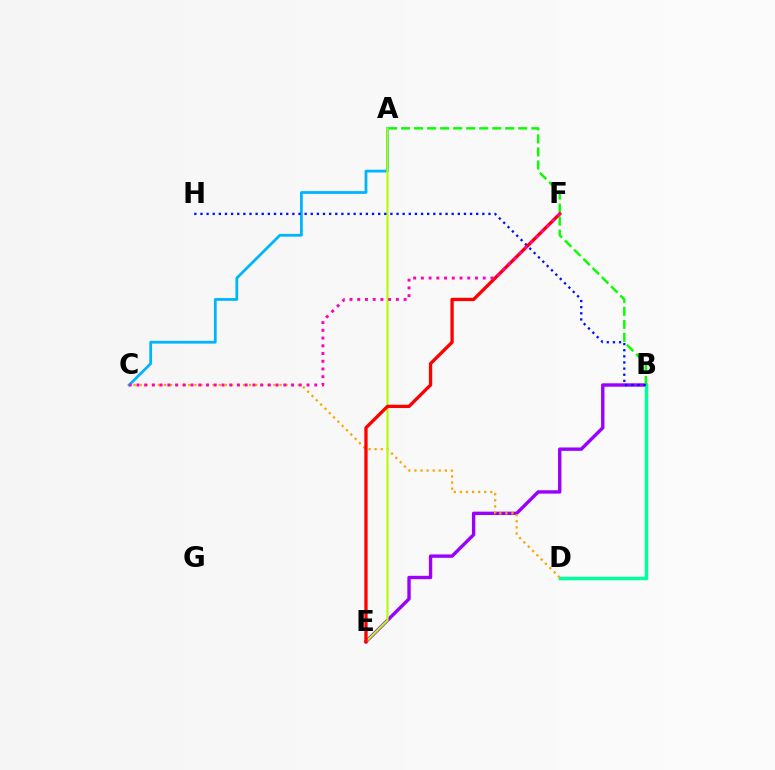{('B', 'E'): [{'color': '#9b00ff', 'line_style': 'solid', 'thickness': 2.43}], ('B', 'D'): [{'color': '#00ff9d', 'line_style': 'solid', 'thickness': 2.51}], ('A', 'B'): [{'color': '#08ff00', 'line_style': 'dashed', 'thickness': 1.77}], ('C', 'D'): [{'color': '#ffa500', 'line_style': 'dotted', 'thickness': 1.65}], ('A', 'C'): [{'color': '#00b5ff', 'line_style': 'solid', 'thickness': 2.0}], ('A', 'E'): [{'color': '#b3ff00', 'line_style': 'solid', 'thickness': 1.54}], ('B', 'H'): [{'color': '#0010ff', 'line_style': 'dotted', 'thickness': 1.66}], ('E', 'F'): [{'color': '#ff0000', 'line_style': 'solid', 'thickness': 2.39}], ('C', 'F'): [{'color': '#ff00bd', 'line_style': 'dotted', 'thickness': 2.1}]}